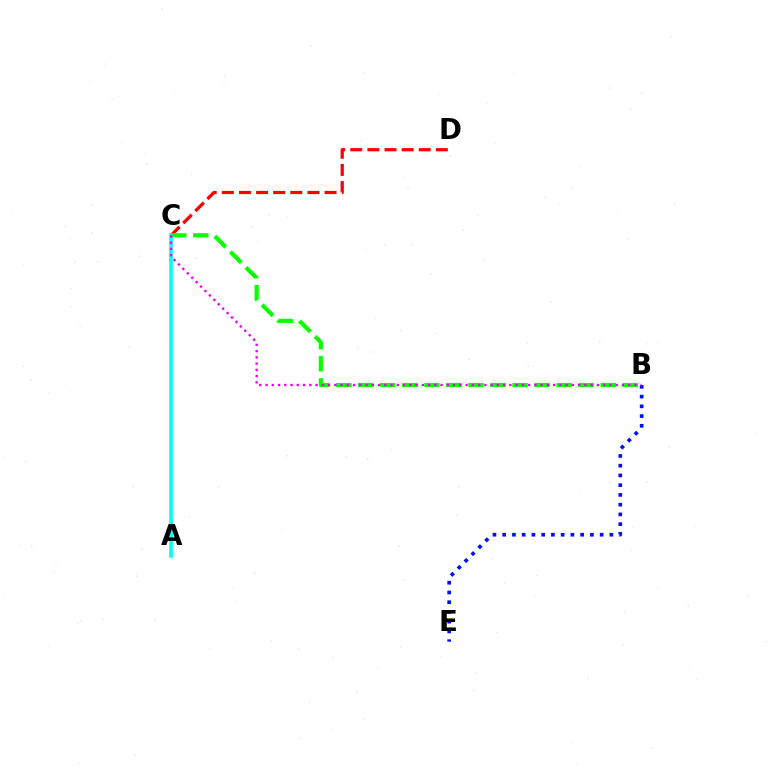{('C', 'D'): [{'color': '#ff0000', 'line_style': 'dashed', 'thickness': 2.33}], ('A', 'C'): [{'color': '#fcf500', 'line_style': 'dotted', 'thickness': 1.61}, {'color': '#00fff6', 'line_style': 'solid', 'thickness': 2.59}], ('B', 'C'): [{'color': '#08ff00', 'line_style': 'dashed', 'thickness': 2.99}, {'color': '#ee00ff', 'line_style': 'dotted', 'thickness': 1.7}], ('B', 'E'): [{'color': '#0010ff', 'line_style': 'dotted', 'thickness': 2.65}]}